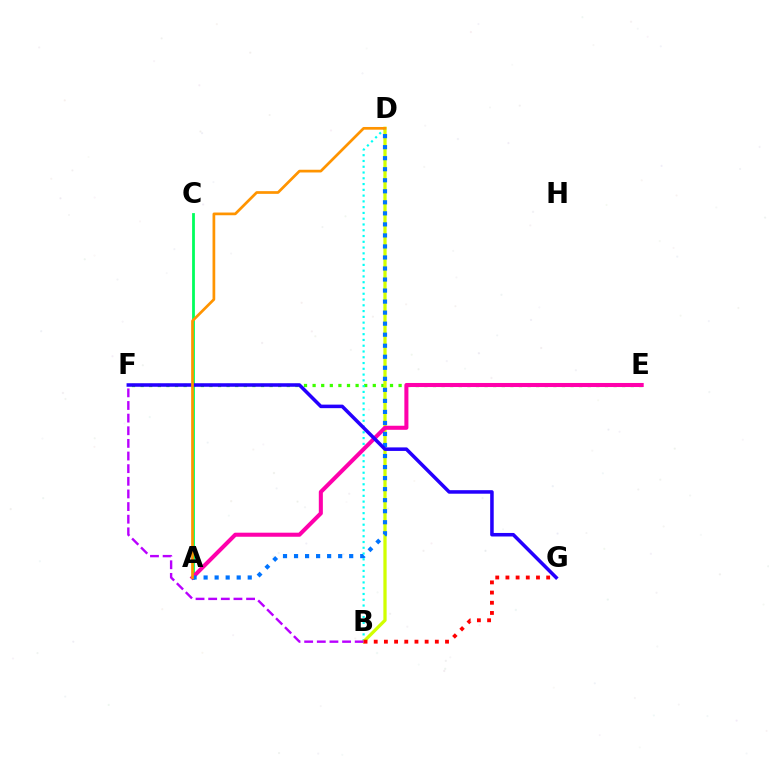{('E', 'F'): [{'color': '#3dff00', 'line_style': 'dotted', 'thickness': 2.34}], ('A', 'C'): [{'color': '#00ff5c', 'line_style': 'solid', 'thickness': 2.01}], ('B', 'D'): [{'color': '#00fff6', 'line_style': 'dotted', 'thickness': 1.57}, {'color': '#d1ff00', 'line_style': 'solid', 'thickness': 2.35}], ('B', 'G'): [{'color': '#ff0000', 'line_style': 'dotted', 'thickness': 2.77}], ('A', 'E'): [{'color': '#ff00ac', 'line_style': 'solid', 'thickness': 2.92}], ('A', 'D'): [{'color': '#0074ff', 'line_style': 'dotted', 'thickness': 3.0}, {'color': '#ff9400', 'line_style': 'solid', 'thickness': 1.95}], ('F', 'G'): [{'color': '#2500ff', 'line_style': 'solid', 'thickness': 2.55}], ('B', 'F'): [{'color': '#b900ff', 'line_style': 'dashed', 'thickness': 1.72}]}